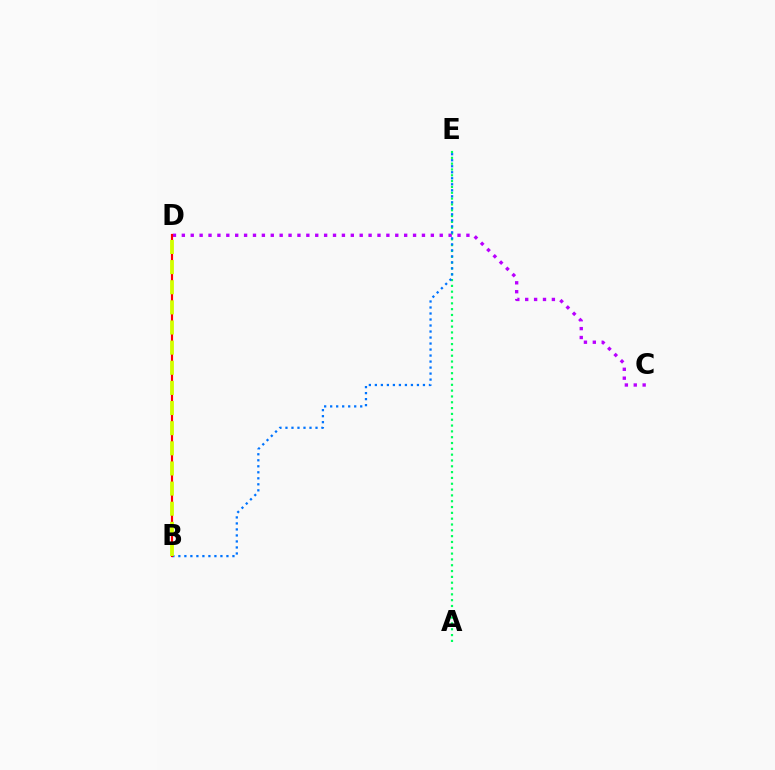{('A', 'E'): [{'color': '#00ff5c', 'line_style': 'dotted', 'thickness': 1.58}], ('C', 'D'): [{'color': '#b900ff', 'line_style': 'dotted', 'thickness': 2.42}], ('B', 'E'): [{'color': '#0074ff', 'line_style': 'dotted', 'thickness': 1.63}], ('B', 'D'): [{'color': '#ff0000', 'line_style': 'solid', 'thickness': 1.56}, {'color': '#d1ff00', 'line_style': 'dashed', 'thickness': 2.73}]}